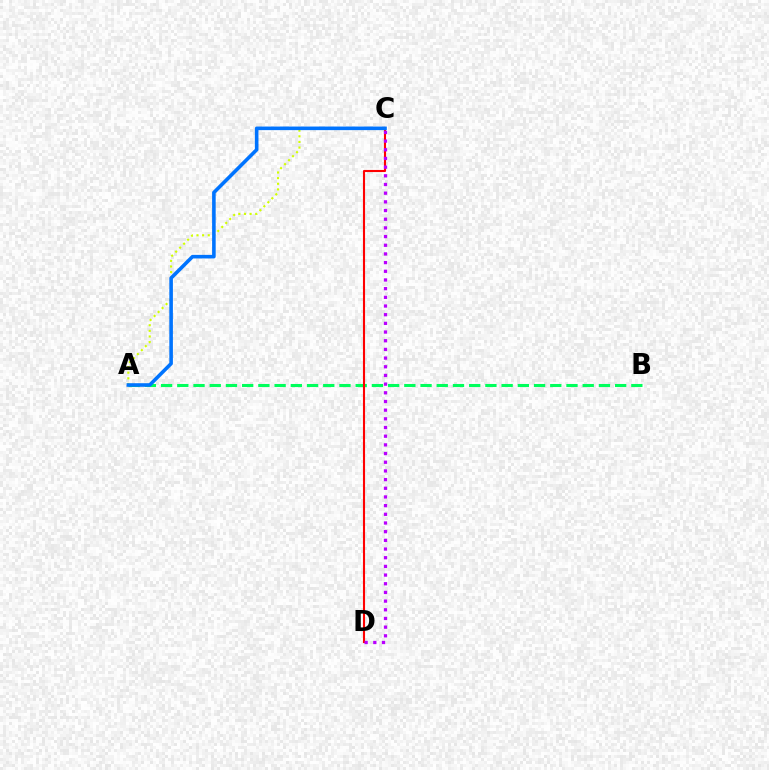{('A', 'C'): [{'color': '#d1ff00', 'line_style': 'dotted', 'thickness': 1.53}, {'color': '#0074ff', 'line_style': 'solid', 'thickness': 2.58}], ('A', 'B'): [{'color': '#00ff5c', 'line_style': 'dashed', 'thickness': 2.2}], ('C', 'D'): [{'color': '#ff0000', 'line_style': 'solid', 'thickness': 1.51}, {'color': '#b900ff', 'line_style': 'dotted', 'thickness': 2.36}]}